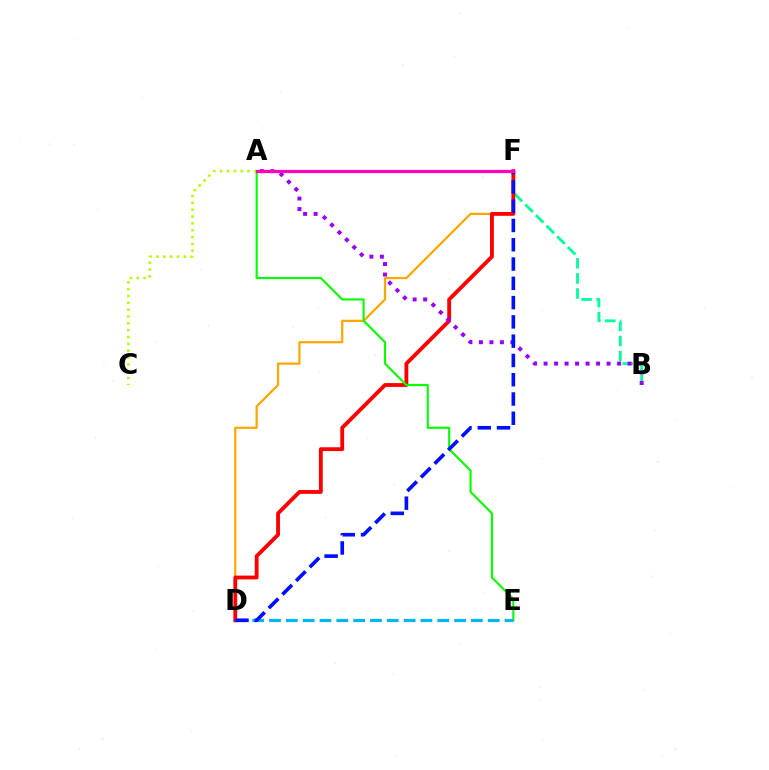{('D', 'F'): [{'color': '#ffa500', 'line_style': 'solid', 'thickness': 1.59}, {'color': '#ff0000', 'line_style': 'solid', 'thickness': 2.75}, {'color': '#0010ff', 'line_style': 'dashed', 'thickness': 2.62}], ('B', 'F'): [{'color': '#00ff9d', 'line_style': 'dashed', 'thickness': 2.04}], ('A', 'E'): [{'color': '#08ff00', 'line_style': 'solid', 'thickness': 1.54}], ('A', 'B'): [{'color': '#9b00ff', 'line_style': 'dotted', 'thickness': 2.85}], ('A', 'C'): [{'color': '#b3ff00', 'line_style': 'dotted', 'thickness': 1.86}], ('D', 'E'): [{'color': '#00b5ff', 'line_style': 'dashed', 'thickness': 2.29}], ('A', 'F'): [{'color': '#ff00bd', 'line_style': 'solid', 'thickness': 2.32}]}